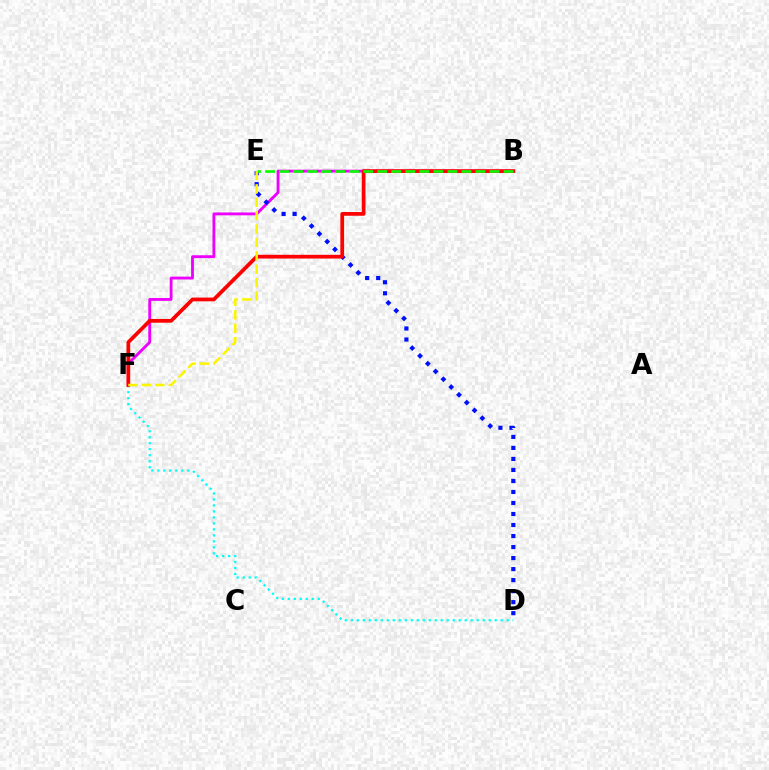{('B', 'F'): [{'color': '#ee00ff', 'line_style': 'solid', 'thickness': 2.05}, {'color': '#ff0000', 'line_style': 'solid', 'thickness': 2.69}], ('D', 'E'): [{'color': '#0010ff', 'line_style': 'dotted', 'thickness': 2.99}], ('D', 'F'): [{'color': '#00fff6', 'line_style': 'dotted', 'thickness': 1.63}], ('B', 'E'): [{'color': '#08ff00', 'line_style': 'dashed', 'thickness': 1.91}], ('E', 'F'): [{'color': '#fcf500', 'line_style': 'dashed', 'thickness': 1.82}]}